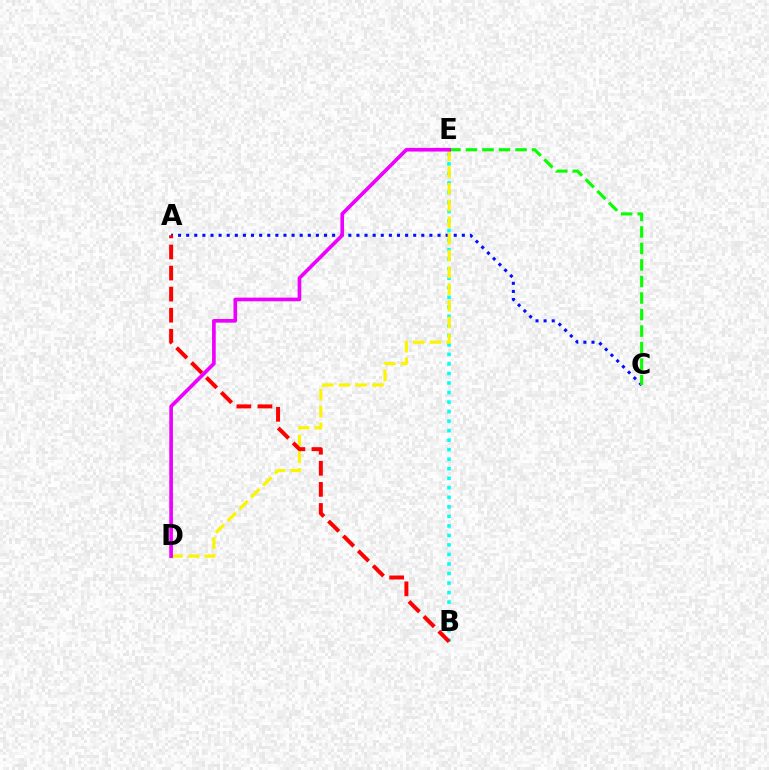{('A', 'C'): [{'color': '#0010ff', 'line_style': 'dotted', 'thickness': 2.2}], ('B', 'E'): [{'color': '#00fff6', 'line_style': 'dotted', 'thickness': 2.59}], ('D', 'E'): [{'color': '#fcf500', 'line_style': 'dashed', 'thickness': 2.27}, {'color': '#ee00ff', 'line_style': 'solid', 'thickness': 2.63}], ('C', 'E'): [{'color': '#08ff00', 'line_style': 'dashed', 'thickness': 2.24}], ('A', 'B'): [{'color': '#ff0000', 'line_style': 'dashed', 'thickness': 2.86}]}